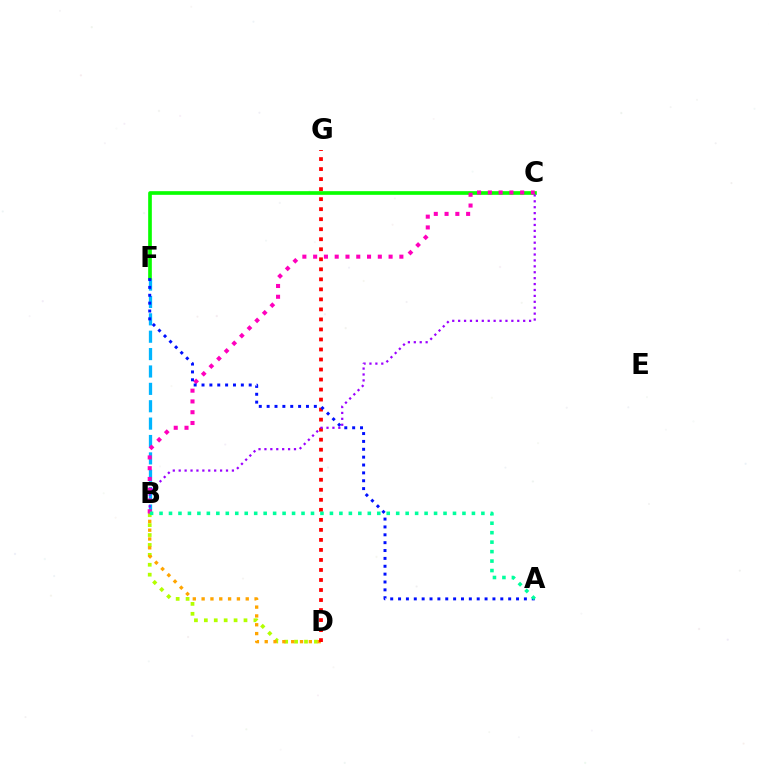{('B', 'F'): [{'color': '#00b5ff', 'line_style': 'dashed', 'thickness': 2.36}], ('B', 'D'): [{'color': '#b3ff00', 'line_style': 'dotted', 'thickness': 2.69}, {'color': '#ffa500', 'line_style': 'dotted', 'thickness': 2.4}], ('C', 'F'): [{'color': '#08ff00', 'line_style': 'solid', 'thickness': 2.64}], ('D', 'G'): [{'color': '#ff0000', 'line_style': 'dotted', 'thickness': 2.72}], ('B', 'C'): [{'color': '#9b00ff', 'line_style': 'dotted', 'thickness': 1.61}, {'color': '#ff00bd', 'line_style': 'dotted', 'thickness': 2.93}], ('A', 'F'): [{'color': '#0010ff', 'line_style': 'dotted', 'thickness': 2.14}], ('A', 'B'): [{'color': '#00ff9d', 'line_style': 'dotted', 'thickness': 2.57}]}